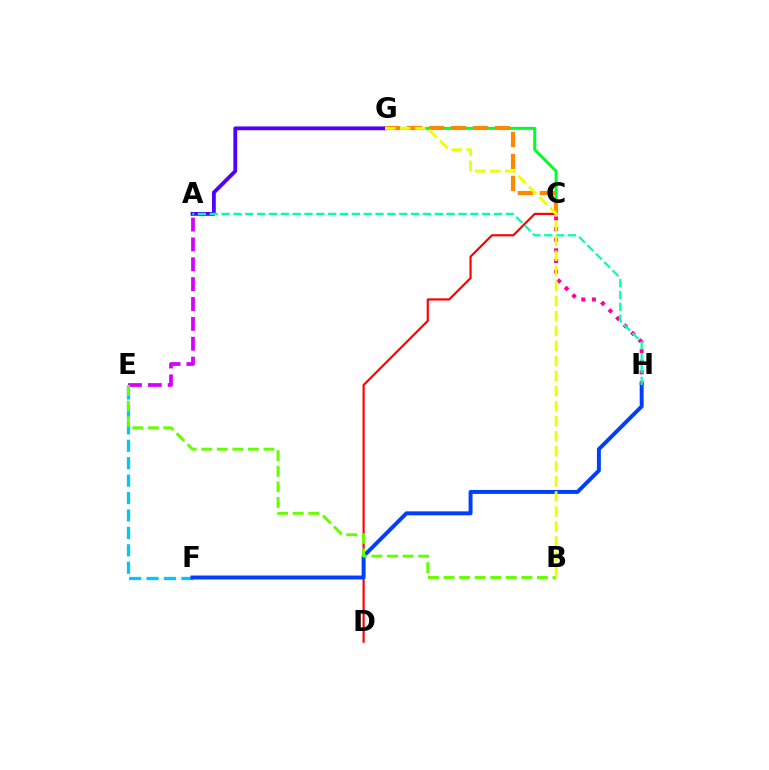{('C', 'G'): [{'color': '#00ff27', 'line_style': 'solid', 'thickness': 2.17}, {'color': '#ff8800', 'line_style': 'dashed', 'thickness': 2.98}], ('E', 'F'): [{'color': '#00c7ff', 'line_style': 'dashed', 'thickness': 2.37}], ('C', 'D'): [{'color': '#ff0000', 'line_style': 'solid', 'thickness': 1.56}], ('C', 'H'): [{'color': '#ff00a0', 'line_style': 'dotted', 'thickness': 2.89}], ('A', 'E'): [{'color': '#d600ff', 'line_style': 'dashed', 'thickness': 2.7}], ('A', 'G'): [{'color': '#4f00ff', 'line_style': 'solid', 'thickness': 2.74}], ('F', 'H'): [{'color': '#003fff', 'line_style': 'solid', 'thickness': 2.84}], ('B', 'E'): [{'color': '#66ff00', 'line_style': 'dashed', 'thickness': 2.12}], ('A', 'H'): [{'color': '#00ffaf', 'line_style': 'dashed', 'thickness': 1.61}], ('B', 'G'): [{'color': '#eeff00', 'line_style': 'dashed', 'thickness': 2.04}]}